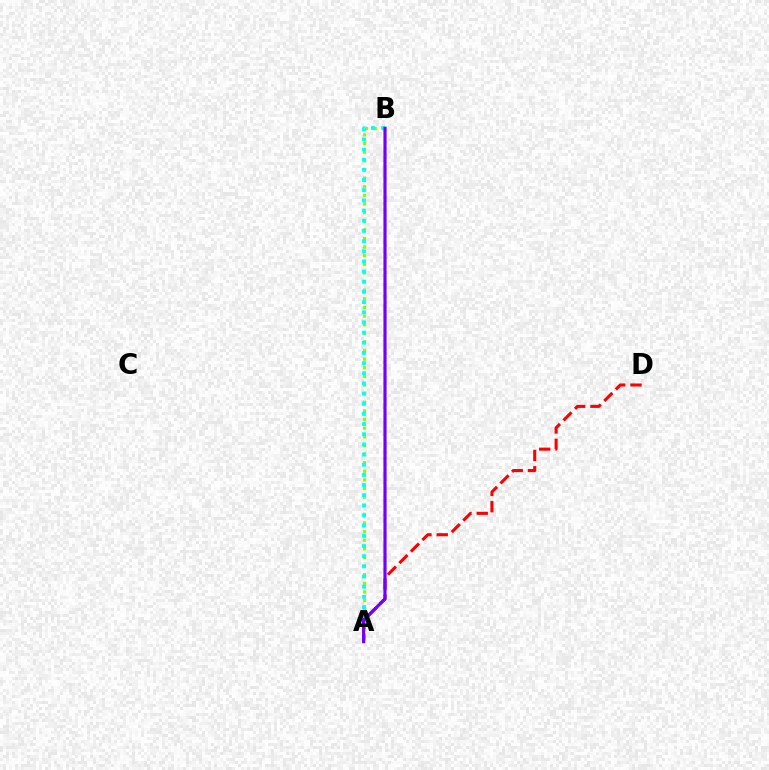{('A', 'B'): [{'color': '#84ff00', 'line_style': 'dotted', 'thickness': 2.34}, {'color': '#00fff6', 'line_style': 'dotted', 'thickness': 2.76}, {'color': '#7200ff', 'line_style': 'solid', 'thickness': 2.28}], ('A', 'D'): [{'color': '#ff0000', 'line_style': 'dashed', 'thickness': 2.21}]}